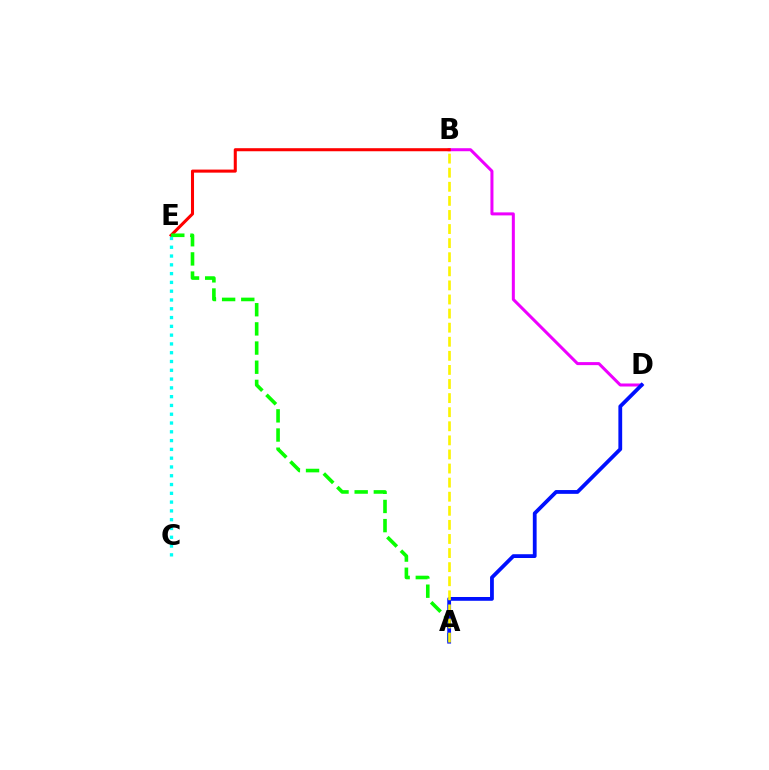{('B', 'D'): [{'color': '#ee00ff', 'line_style': 'solid', 'thickness': 2.17}], ('B', 'E'): [{'color': '#ff0000', 'line_style': 'solid', 'thickness': 2.2}], ('A', 'E'): [{'color': '#08ff00', 'line_style': 'dashed', 'thickness': 2.6}], ('A', 'D'): [{'color': '#0010ff', 'line_style': 'solid', 'thickness': 2.73}], ('A', 'B'): [{'color': '#fcf500', 'line_style': 'dashed', 'thickness': 1.91}], ('C', 'E'): [{'color': '#00fff6', 'line_style': 'dotted', 'thickness': 2.39}]}